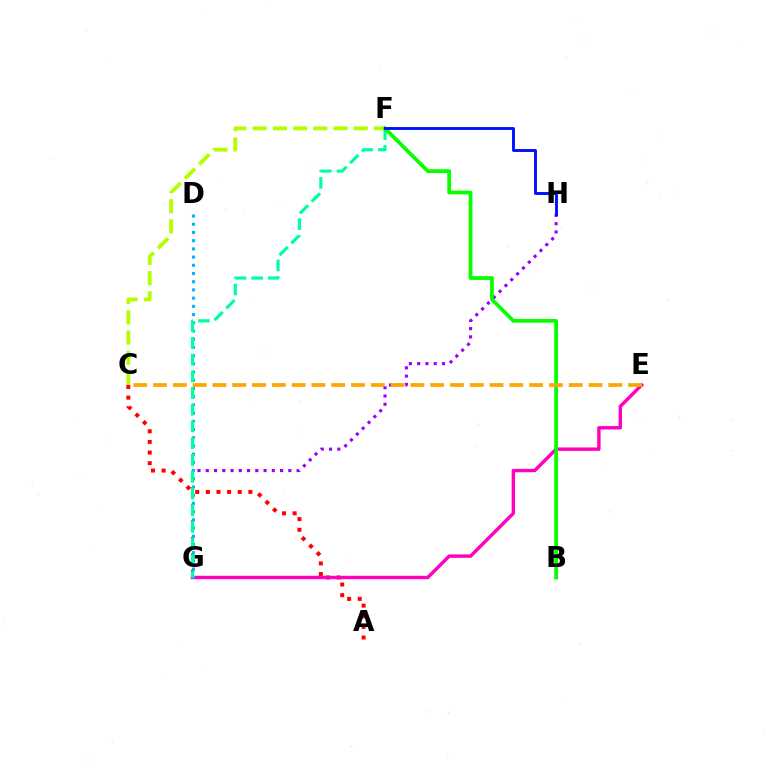{('C', 'F'): [{'color': '#b3ff00', 'line_style': 'dashed', 'thickness': 2.74}], ('A', 'C'): [{'color': '#ff0000', 'line_style': 'dotted', 'thickness': 2.89}], ('G', 'H'): [{'color': '#9b00ff', 'line_style': 'dotted', 'thickness': 2.24}], ('E', 'G'): [{'color': '#ff00bd', 'line_style': 'solid', 'thickness': 2.46}], ('D', 'G'): [{'color': '#00b5ff', 'line_style': 'dotted', 'thickness': 2.23}], ('F', 'G'): [{'color': '#00ff9d', 'line_style': 'dashed', 'thickness': 2.27}], ('B', 'F'): [{'color': '#08ff00', 'line_style': 'solid', 'thickness': 2.71}], ('C', 'E'): [{'color': '#ffa500', 'line_style': 'dashed', 'thickness': 2.69}], ('F', 'H'): [{'color': '#0010ff', 'line_style': 'solid', 'thickness': 2.08}]}